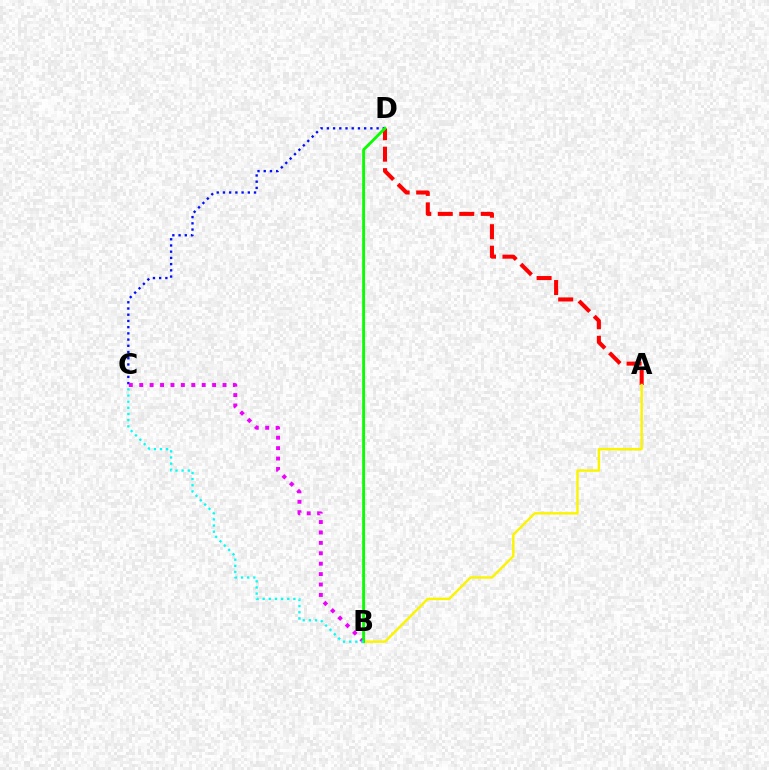{('A', 'D'): [{'color': '#ff0000', 'line_style': 'dashed', 'thickness': 2.92}], ('A', 'B'): [{'color': '#fcf500', 'line_style': 'solid', 'thickness': 1.75}], ('C', 'D'): [{'color': '#0010ff', 'line_style': 'dotted', 'thickness': 1.69}], ('B', 'C'): [{'color': '#ee00ff', 'line_style': 'dotted', 'thickness': 2.83}, {'color': '#00fff6', 'line_style': 'dotted', 'thickness': 1.67}], ('B', 'D'): [{'color': '#08ff00', 'line_style': 'solid', 'thickness': 2.06}]}